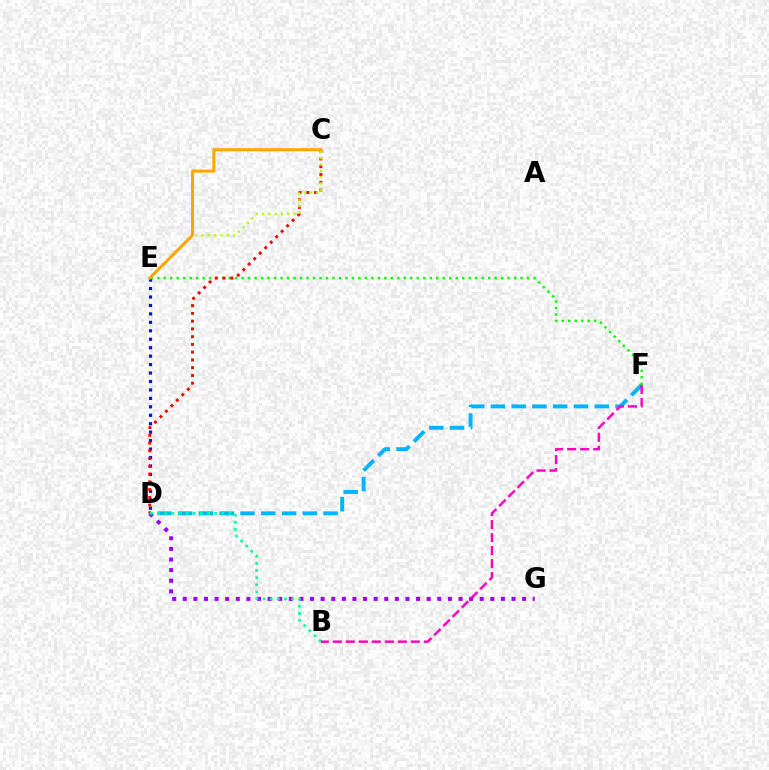{('D', 'E'): [{'color': '#0010ff', 'line_style': 'dotted', 'thickness': 2.3}], ('D', 'F'): [{'color': '#00b5ff', 'line_style': 'dashed', 'thickness': 2.82}], ('E', 'F'): [{'color': '#08ff00', 'line_style': 'dotted', 'thickness': 1.76}], ('D', 'G'): [{'color': '#9b00ff', 'line_style': 'dotted', 'thickness': 2.88}], ('C', 'D'): [{'color': '#ff0000', 'line_style': 'dotted', 'thickness': 2.11}], ('B', 'D'): [{'color': '#00ff9d', 'line_style': 'dotted', 'thickness': 1.94}], ('C', 'E'): [{'color': '#b3ff00', 'line_style': 'dotted', 'thickness': 1.71}, {'color': '#ffa500', 'line_style': 'solid', 'thickness': 2.17}], ('B', 'F'): [{'color': '#ff00bd', 'line_style': 'dashed', 'thickness': 1.77}]}